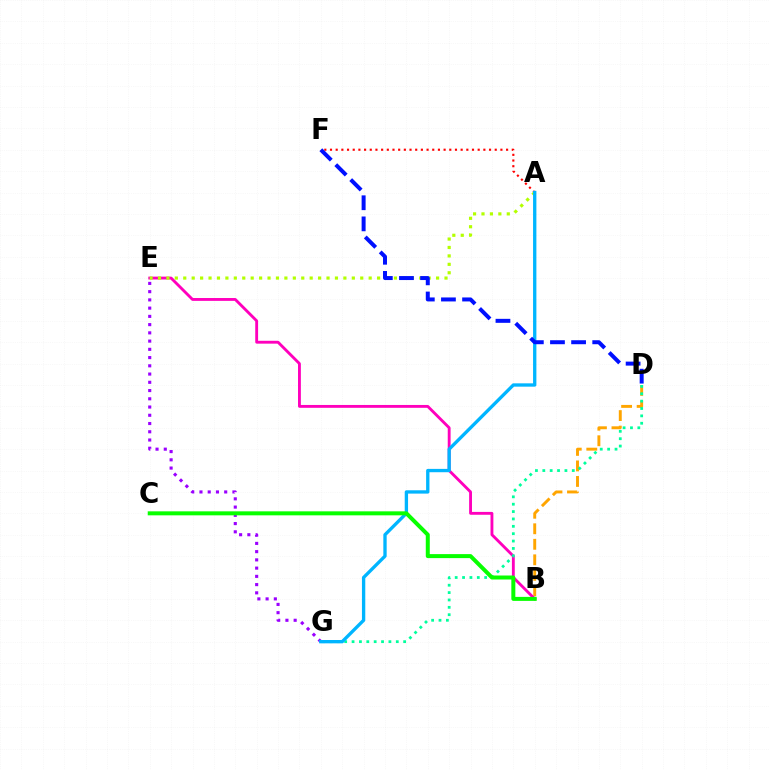{('A', 'F'): [{'color': '#ff0000', 'line_style': 'dotted', 'thickness': 1.54}], ('E', 'G'): [{'color': '#9b00ff', 'line_style': 'dotted', 'thickness': 2.24}], ('B', 'D'): [{'color': '#ffa500', 'line_style': 'dashed', 'thickness': 2.11}], ('B', 'E'): [{'color': '#ff00bd', 'line_style': 'solid', 'thickness': 2.06}], ('D', 'G'): [{'color': '#00ff9d', 'line_style': 'dotted', 'thickness': 2.0}], ('A', 'E'): [{'color': '#b3ff00', 'line_style': 'dotted', 'thickness': 2.29}], ('A', 'G'): [{'color': '#00b5ff', 'line_style': 'solid', 'thickness': 2.4}], ('D', 'F'): [{'color': '#0010ff', 'line_style': 'dashed', 'thickness': 2.87}], ('B', 'C'): [{'color': '#08ff00', 'line_style': 'solid', 'thickness': 2.88}]}